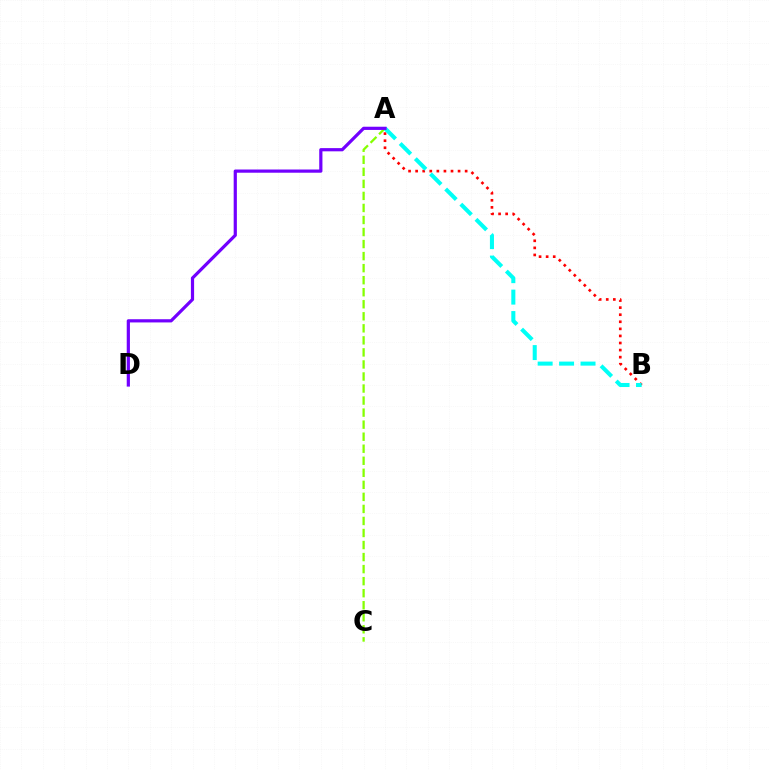{('A', 'B'): [{'color': '#ff0000', 'line_style': 'dotted', 'thickness': 1.92}, {'color': '#00fff6', 'line_style': 'dashed', 'thickness': 2.91}], ('A', 'C'): [{'color': '#84ff00', 'line_style': 'dashed', 'thickness': 1.64}], ('A', 'D'): [{'color': '#7200ff', 'line_style': 'solid', 'thickness': 2.31}]}